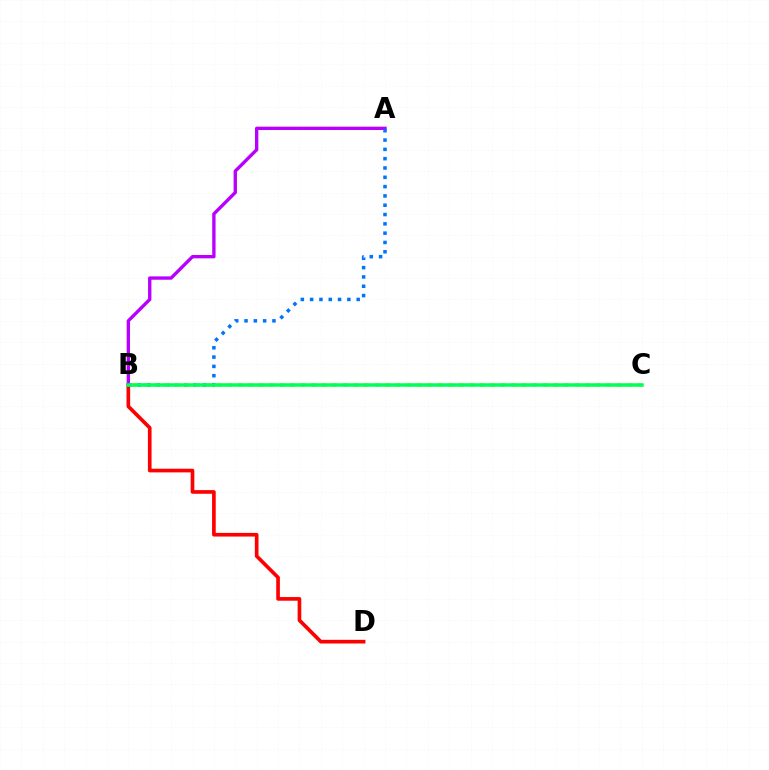{('B', 'D'): [{'color': '#ff0000', 'line_style': 'solid', 'thickness': 2.63}], ('A', 'B'): [{'color': '#b900ff', 'line_style': 'solid', 'thickness': 2.41}, {'color': '#0074ff', 'line_style': 'dotted', 'thickness': 2.53}], ('B', 'C'): [{'color': '#d1ff00', 'line_style': 'dotted', 'thickness': 2.86}, {'color': '#00ff5c', 'line_style': 'solid', 'thickness': 2.52}]}